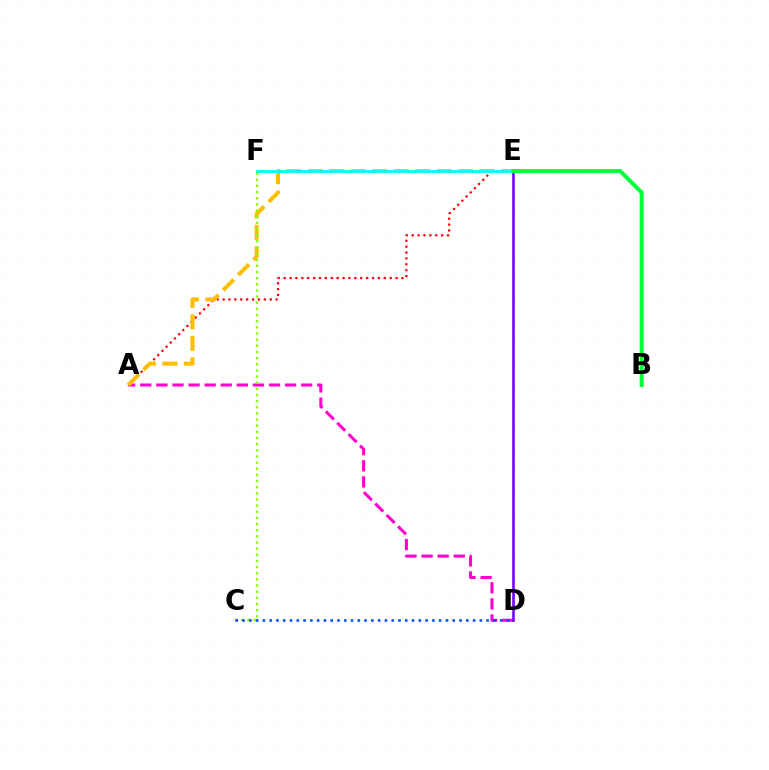{('A', 'D'): [{'color': '#ff00cf', 'line_style': 'dashed', 'thickness': 2.19}], ('A', 'E'): [{'color': '#ff0000', 'line_style': 'dotted', 'thickness': 1.6}, {'color': '#ffbd00', 'line_style': 'dashed', 'thickness': 2.91}], ('E', 'F'): [{'color': '#00fff6', 'line_style': 'solid', 'thickness': 2.06}], ('D', 'E'): [{'color': '#7200ff', 'line_style': 'solid', 'thickness': 1.86}], ('C', 'F'): [{'color': '#84ff00', 'line_style': 'dotted', 'thickness': 1.67}], ('C', 'D'): [{'color': '#004bff', 'line_style': 'dotted', 'thickness': 1.84}], ('B', 'E'): [{'color': '#00ff39', 'line_style': 'solid', 'thickness': 2.88}]}